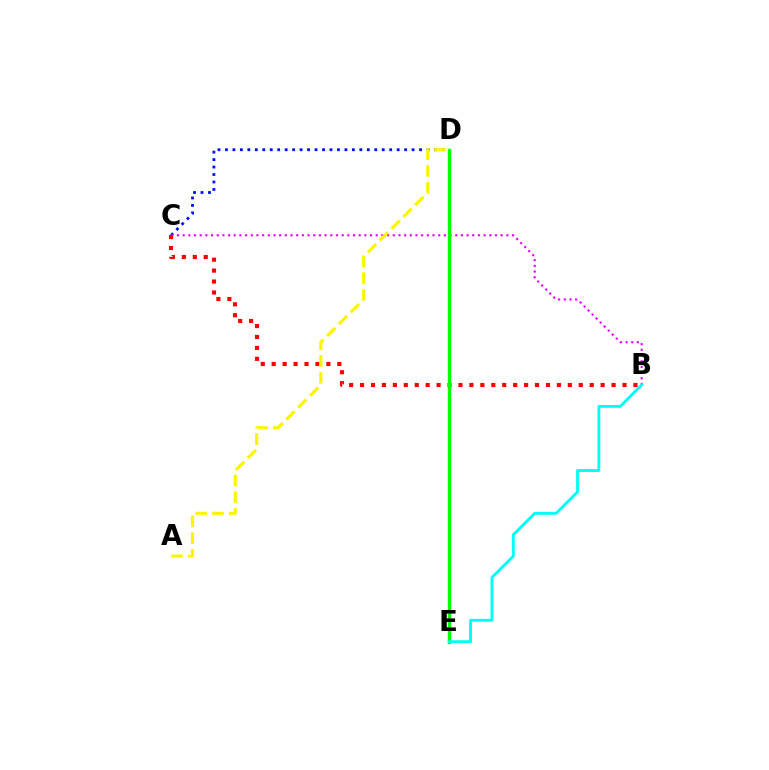{('C', 'D'): [{'color': '#0010ff', 'line_style': 'dotted', 'thickness': 2.03}], ('B', 'C'): [{'color': '#ee00ff', 'line_style': 'dotted', 'thickness': 1.54}, {'color': '#ff0000', 'line_style': 'dotted', 'thickness': 2.97}], ('A', 'D'): [{'color': '#fcf500', 'line_style': 'dashed', 'thickness': 2.27}], ('D', 'E'): [{'color': '#08ff00', 'line_style': 'solid', 'thickness': 2.43}], ('B', 'E'): [{'color': '#00fff6', 'line_style': 'solid', 'thickness': 2.06}]}